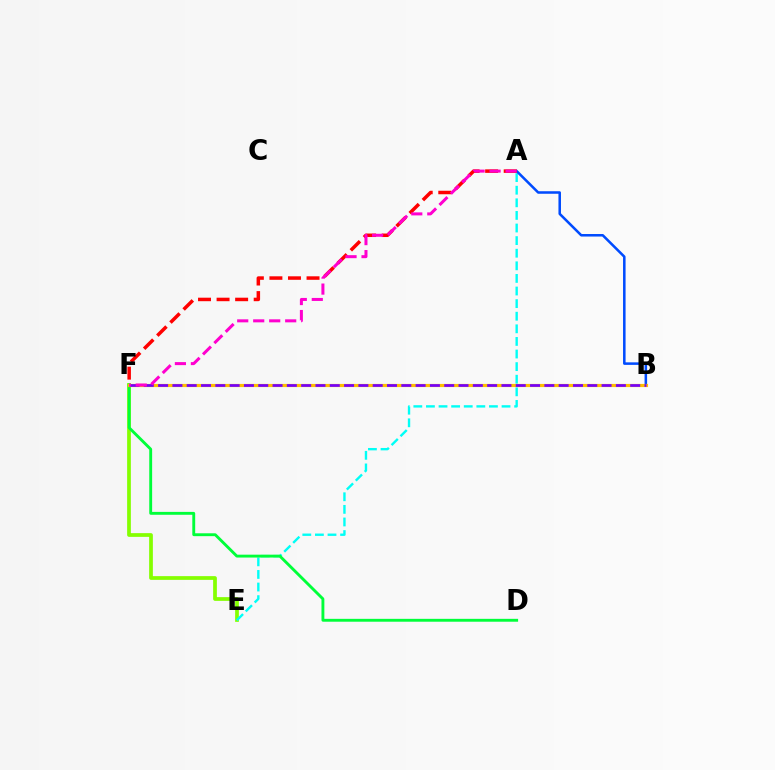{('E', 'F'): [{'color': '#84ff00', 'line_style': 'solid', 'thickness': 2.68}], ('A', 'E'): [{'color': '#00fff6', 'line_style': 'dashed', 'thickness': 1.71}], ('A', 'B'): [{'color': '#004bff', 'line_style': 'solid', 'thickness': 1.83}], ('D', 'F'): [{'color': '#00ff39', 'line_style': 'solid', 'thickness': 2.07}], ('B', 'F'): [{'color': '#ffbd00', 'line_style': 'solid', 'thickness': 2.28}, {'color': '#7200ff', 'line_style': 'dashed', 'thickness': 1.94}], ('A', 'F'): [{'color': '#ff0000', 'line_style': 'dashed', 'thickness': 2.52}, {'color': '#ff00cf', 'line_style': 'dashed', 'thickness': 2.17}]}